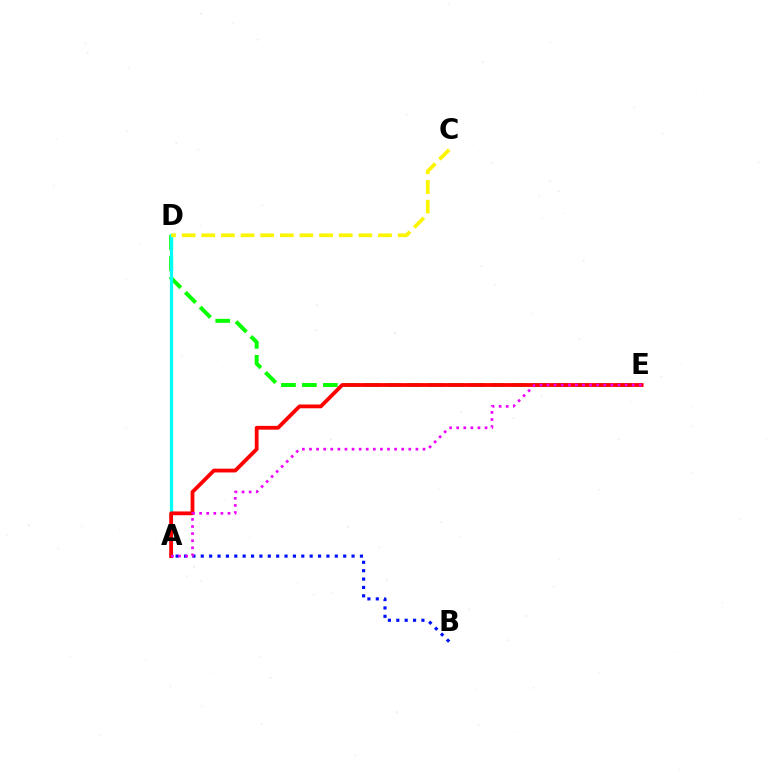{('D', 'E'): [{'color': '#08ff00', 'line_style': 'dashed', 'thickness': 2.85}], ('A', 'D'): [{'color': '#00fff6', 'line_style': 'solid', 'thickness': 2.3}], ('A', 'B'): [{'color': '#0010ff', 'line_style': 'dotted', 'thickness': 2.28}], ('A', 'E'): [{'color': '#ff0000', 'line_style': 'solid', 'thickness': 2.73}, {'color': '#ee00ff', 'line_style': 'dotted', 'thickness': 1.93}], ('C', 'D'): [{'color': '#fcf500', 'line_style': 'dashed', 'thickness': 2.67}]}